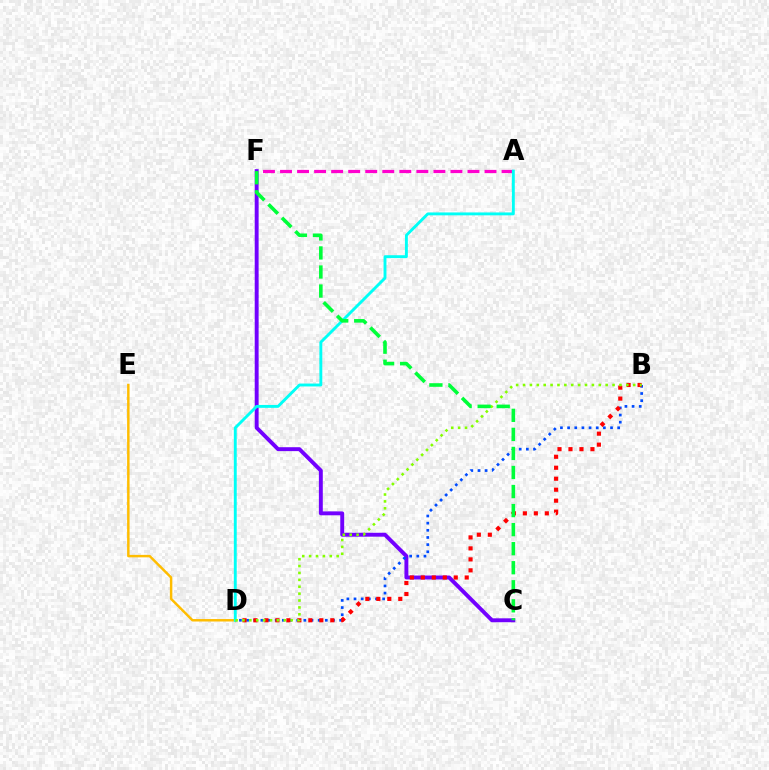{('D', 'E'): [{'color': '#ffbd00', 'line_style': 'solid', 'thickness': 1.77}], ('A', 'F'): [{'color': '#ff00cf', 'line_style': 'dashed', 'thickness': 2.32}], ('C', 'F'): [{'color': '#7200ff', 'line_style': 'solid', 'thickness': 2.82}, {'color': '#00ff39', 'line_style': 'dashed', 'thickness': 2.59}], ('B', 'D'): [{'color': '#004bff', 'line_style': 'dotted', 'thickness': 1.94}, {'color': '#ff0000', 'line_style': 'dotted', 'thickness': 2.98}, {'color': '#84ff00', 'line_style': 'dotted', 'thickness': 1.87}], ('A', 'D'): [{'color': '#00fff6', 'line_style': 'solid', 'thickness': 2.08}]}